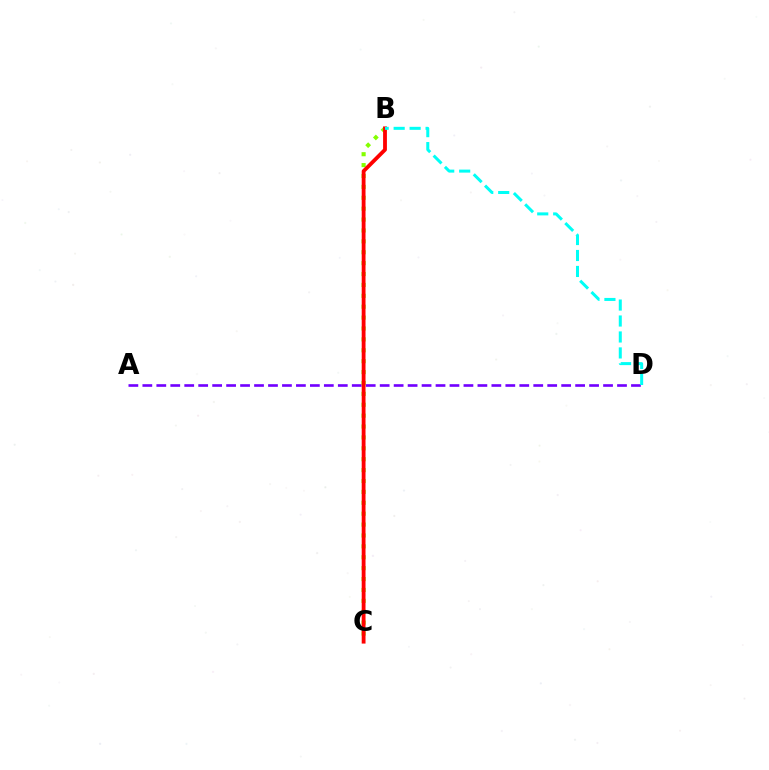{('A', 'D'): [{'color': '#7200ff', 'line_style': 'dashed', 'thickness': 1.9}], ('B', 'C'): [{'color': '#84ff00', 'line_style': 'dotted', 'thickness': 2.96}, {'color': '#ff0000', 'line_style': 'solid', 'thickness': 2.75}], ('B', 'D'): [{'color': '#00fff6', 'line_style': 'dashed', 'thickness': 2.17}]}